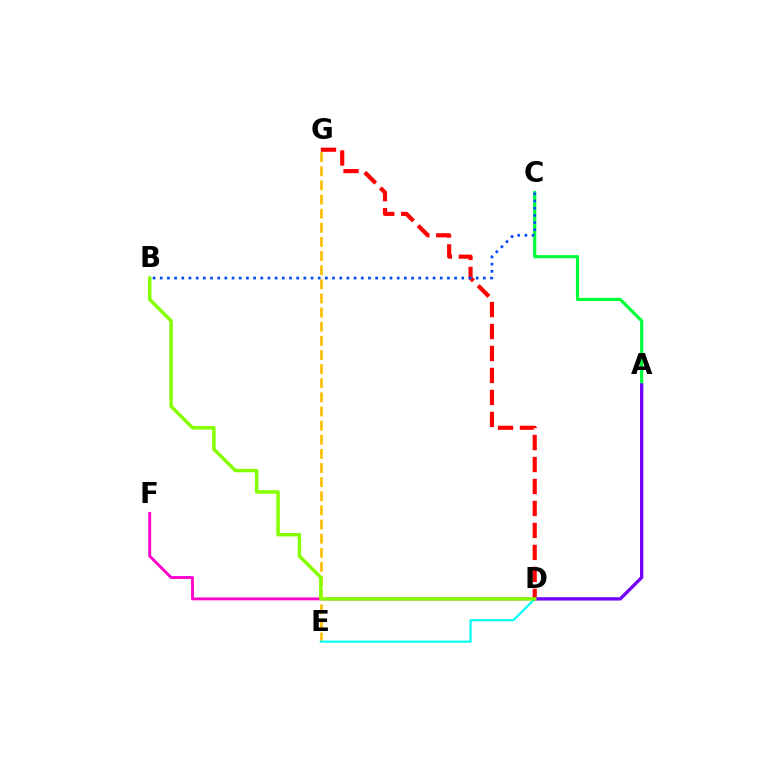{('A', 'C'): [{'color': '#00ff39', 'line_style': 'solid', 'thickness': 2.28}], ('E', 'G'): [{'color': '#ffbd00', 'line_style': 'dashed', 'thickness': 1.92}], ('D', 'G'): [{'color': '#ff0000', 'line_style': 'dashed', 'thickness': 2.99}], ('D', 'F'): [{'color': '#ff00cf', 'line_style': 'solid', 'thickness': 2.06}], ('D', 'E'): [{'color': '#00fff6', 'line_style': 'solid', 'thickness': 1.55}], ('B', 'C'): [{'color': '#004bff', 'line_style': 'dotted', 'thickness': 1.95}], ('A', 'D'): [{'color': '#7200ff', 'line_style': 'solid', 'thickness': 2.39}], ('B', 'D'): [{'color': '#84ff00', 'line_style': 'solid', 'thickness': 2.48}]}